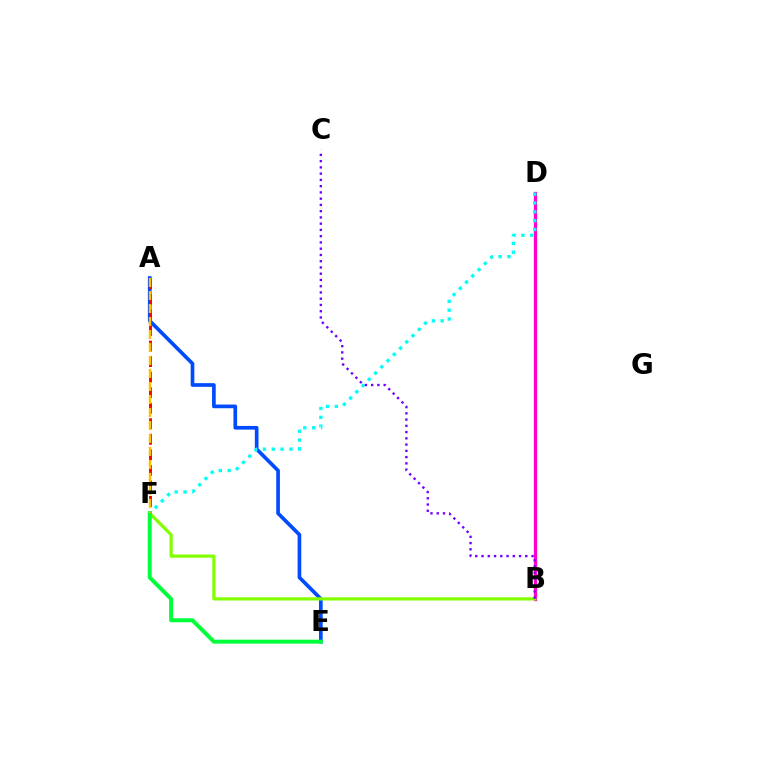{('B', 'D'): [{'color': '#ff00cf', 'line_style': 'solid', 'thickness': 2.37}], ('A', 'E'): [{'color': '#004bff', 'line_style': 'solid', 'thickness': 2.65}], ('B', 'F'): [{'color': '#84ff00', 'line_style': 'solid', 'thickness': 2.32}], ('A', 'F'): [{'color': '#ff0000', 'line_style': 'dashed', 'thickness': 2.11}, {'color': '#ffbd00', 'line_style': 'dashed', 'thickness': 1.76}], ('D', 'F'): [{'color': '#00fff6', 'line_style': 'dotted', 'thickness': 2.4}], ('E', 'F'): [{'color': '#00ff39', 'line_style': 'solid', 'thickness': 2.85}], ('B', 'C'): [{'color': '#7200ff', 'line_style': 'dotted', 'thickness': 1.7}]}